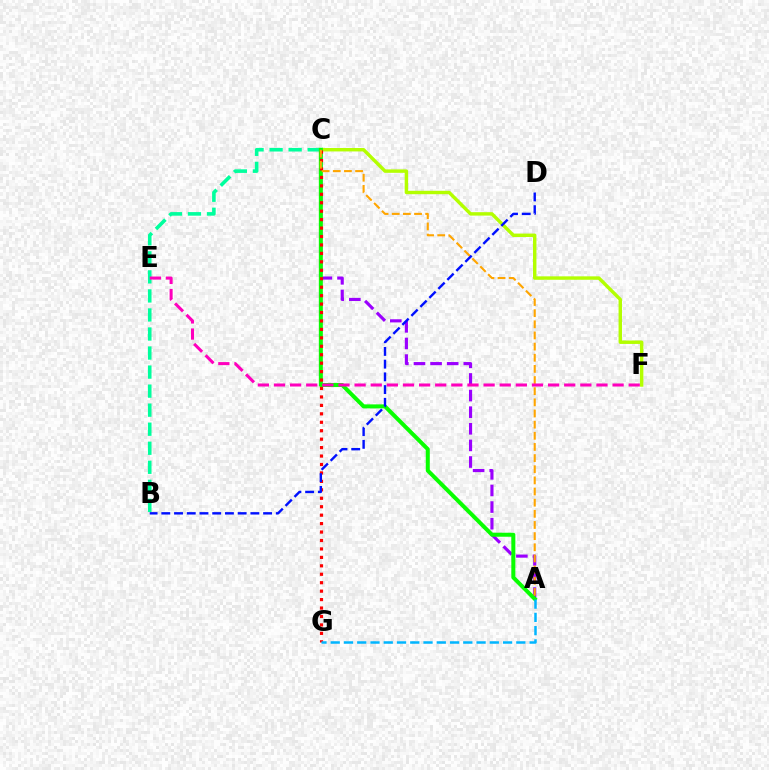{('A', 'C'): [{'color': '#9b00ff', 'line_style': 'dashed', 'thickness': 2.26}, {'color': '#08ff00', 'line_style': 'solid', 'thickness': 2.89}, {'color': '#ffa500', 'line_style': 'dashed', 'thickness': 1.51}], ('B', 'C'): [{'color': '#00ff9d', 'line_style': 'dashed', 'thickness': 2.59}], ('C', 'F'): [{'color': '#b3ff00', 'line_style': 'solid', 'thickness': 2.46}], ('C', 'G'): [{'color': '#ff0000', 'line_style': 'dotted', 'thickness': 2.29}], ('E', 'F'): [{'color': '#ff00bd', 'line_style': 'dashed', 'thickness': 2.19}], ('A', 'G'): [{'color': '#00b5ff', 'line_style': 'dashed', 'thickness': 1.8}], ('B', 'D'): [{'color': '#0010ff', 'line_style': 'dashed', 'thickness': 1.73}]}